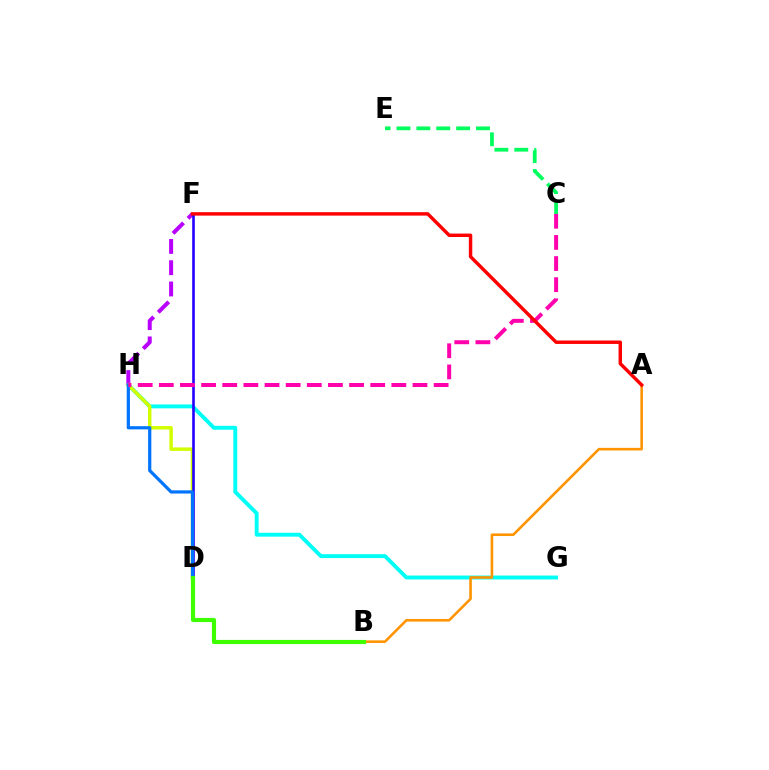{('G', 'H'): [{'color': '#00fff6', 'line_style': 'solid', 'thickness': 2.8}], ('F', 'H'): [{'color': '#b900ff', 'line_style': 'dashed', 'thickness': 2.89}], ('D', 'H'): [{'color': '#d1ff00', 'line_style': 'solid', 'thickness': 2.5}, {'color': '#0074ff', 'line_style': 'solid', 'thickness': 2.32}], ('C', 'E'): [{'color': '#00ff5c', 'line_style': 'dashed', 'thickness': 2.7}], ('D', 'F'): [{'color': '#2500ff', 'line_style': 'solid', 'thickness': 1.88}], ('A', 'B'): [{'color': '#ff9400', 'line_style': 'solid', 'thickness': 1.87}], ('C', 'H'): [{'color': '#ff00ac', 'line_style': 'dashed', 'thickness': 2.87}], ('A', 'F'): [{'color': '#ff0000', 'line_style': 'solid', 'thickness': 2.47}], ('B', 'D'): [{'color': '#3dff00', 'line_style': 'solid', 'thickness': 2.99}]}